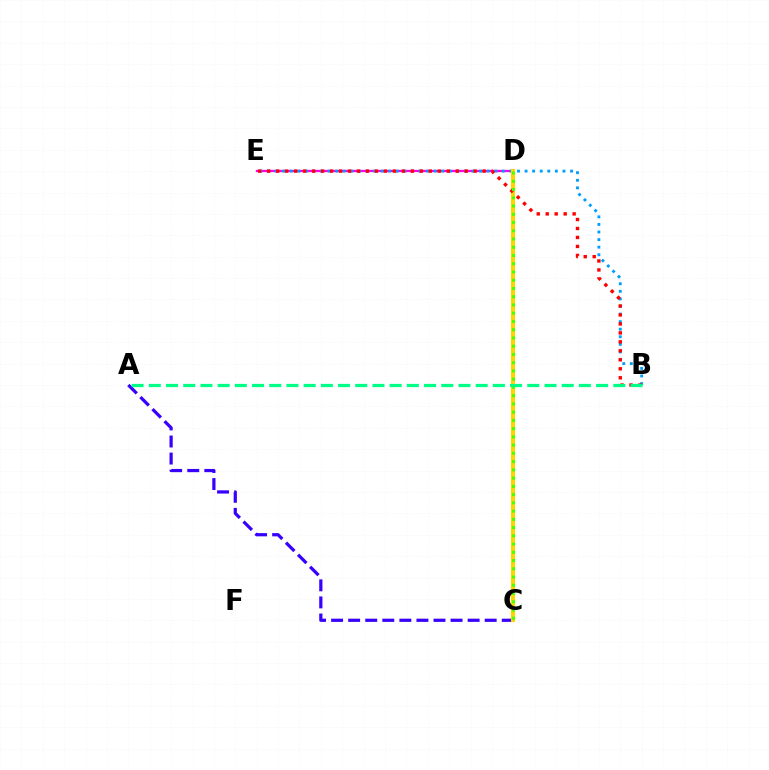{('D', 'E'): [{'color': '#ff00ed', 'line_style': 'solid', 'thickness': 1.65}], ('B', 'E'): [{'color': '#009eff', 'line_style': 'dotted', 'thickness': 2.06}, {'color': '#ff0000', 'line_style': 'dotted', 'thickness': 2.44}], ('A', 'C'): [{'color': '#3700ff', 'line_style': 'dashed', 'thickness': 2.32}], ('C', 'D'): [{'color': '#ffd500', 'line_style': 'solid', 'thickness': 2.94}, {'color': '#4fff00', 'line_style': 'dotted', 'thickness': 2.24}], ('A', 'B'): [{'color': '#00ff86', 'line_style': 'dashed', 'thickness': 2.34}]}